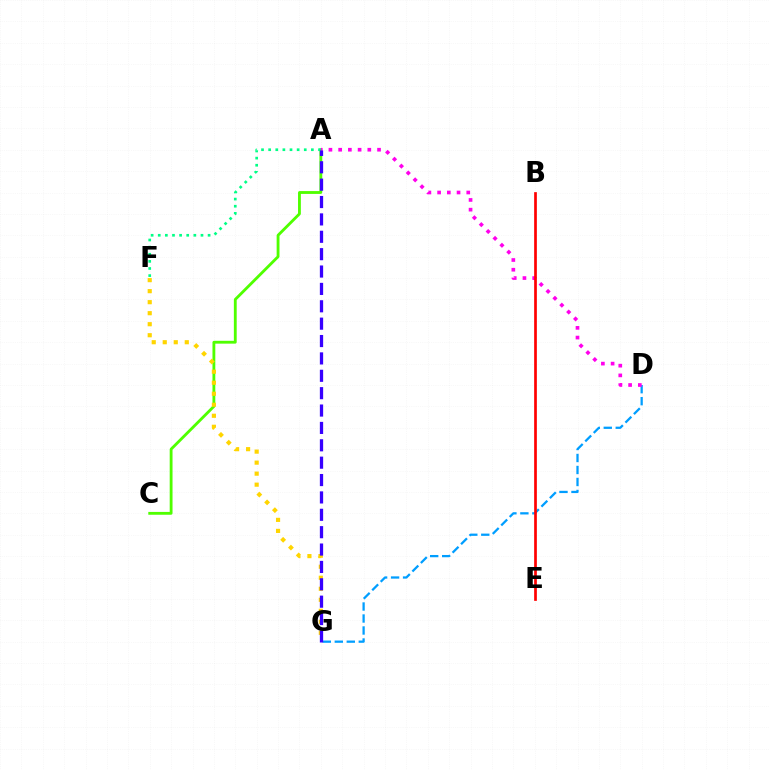{('D', 'G'): [{'color': '#009eff', 'line_style': 'dashed', 'thickness': 1.63}], ('A', 'C'): [{'color': '#4fff00', 'line_style': 'solid', 'thickness': 2.04}], ('A', 'D'): [{'color': '#ff00ed', 'line_style': 'dotted', 'thickness': 2.64}], ('A', 'F'): [{'color': '#00ff86', 'line_style': 'dotted', 'thickness': 1.93}], ('F', 'G'): [{'color': '#ffd500', 'line_style': 'dotted', 'thickness': 2.99}], ('A', 'G'): [{'color': '#3700ff', 'line_style': 'dashed', 'thickness': 2.36}], ('B', 'E'): [{'color': '#ff0000', 'line_style': 'solid', 'thickness': 1.95}]}